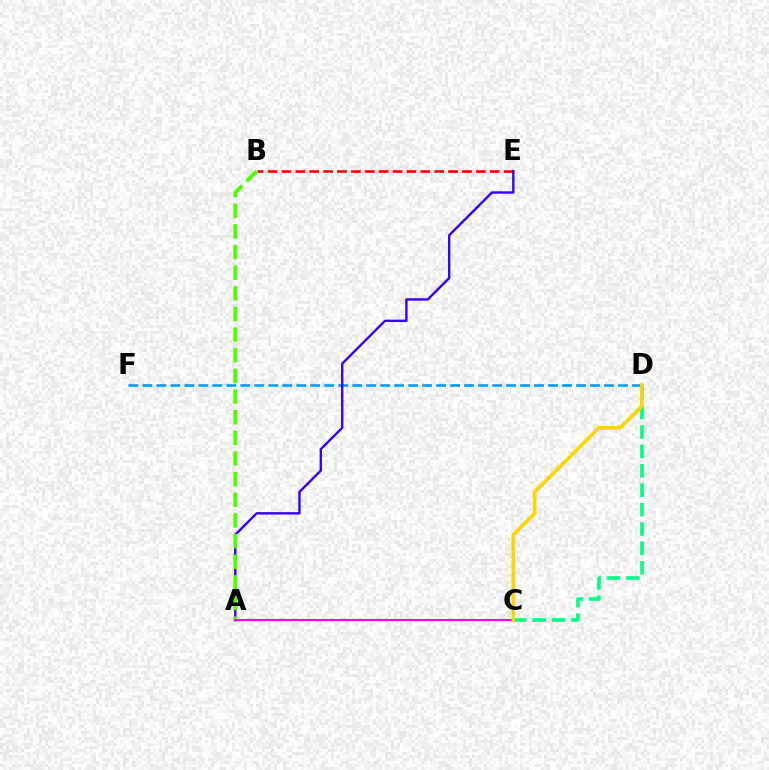{('B', 'E'): [{'color': '#ff0000', 'line_style': 'dashed', 'thickness': 1.89}], ('D', 'F'): [{'color': '#009eff', 'line_style': 'dashed', 'thickness': 1.9}], ('A', 'E'): [{'color': '#3700ff', 'line_style': 'solid', 'thickness': 1.73}], ('C', 'D'): [{'color': '#00ff86', 'line_style': 'dashed', 'thickness': 2.63}, {'color': '#ffd500', 'line_style': 'solid', 'thickness': 2.63}], ('A', 'B'): [{'color': '#4fff00', 'line_style': 'dashed', 'thickness': 2.8}], ('A', 'C'): [{'color': '#ff00ed', 'line_style': 'solid', 'thickness': 1.5}]}